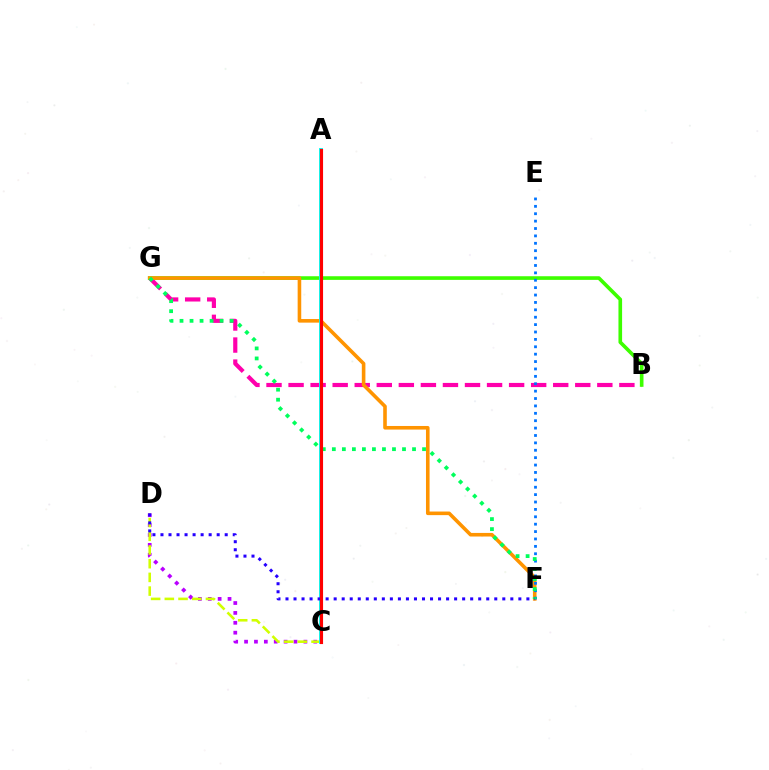{('B', 'G'): [{'color': '#ff00ac', 'line_style': 'dashed', 'thickness': 3.0}, {'color': '#3dff00', 'line_style': 'solid', 'thickness': 2.62}], ('C', 'D'): [{'color': '#b900ff', 'line_style': 'dotted', 'thickness': 2.69}, {'color': '#d1ff00', 'line_style': 'dashed', 'thickness': 1.86}], ('F', 'G'): [{'color': '#ff9400', 'line_style': 'solid', 'thickness': 2.59}, {'color': '#00ff5c', 'line_style': 'dotted', 'thickness': 2.72}], ('E', 'F'): [{'color': '#0074ff', 'line_style': 'dotted', 'thickness': 2.01}], ('A', 'C'): [{'color': '#00fff6', 'line_style': 'solid', 'thickness': 2.81}, {'color': '#ff0000', 'line_style': 'solid', 'thickness': 2.25}], ('D', 'F'): [{'color': '#2500ff', 'line_style': 'dotted', 'thickness': 2.18}]}